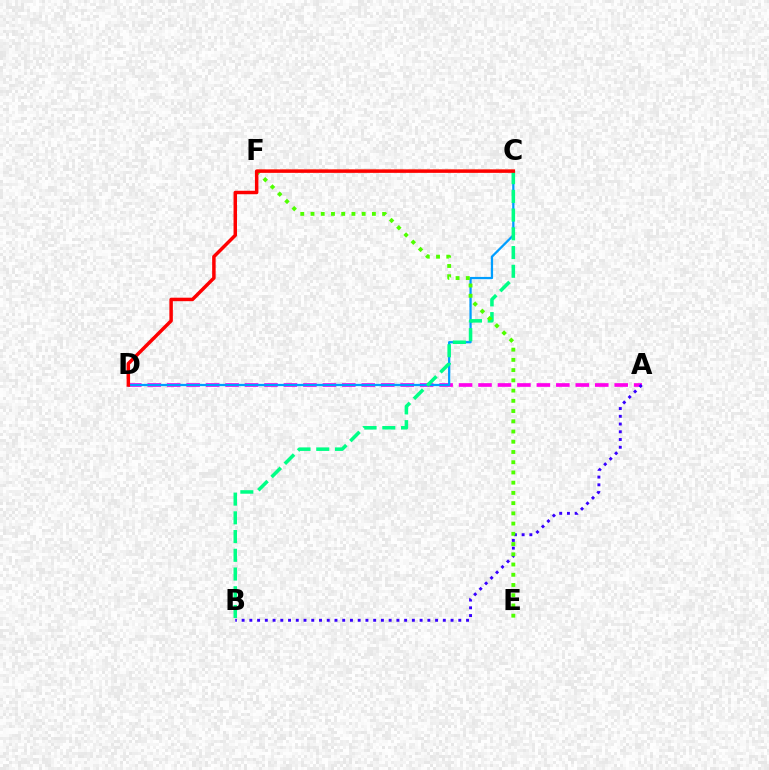{('C', 'F'): [{'color': '#ffd500', 'line_style': 'dashed', 'thickness': 1.71}], ('A', 'D'): [{'color': '#ff00ed', 'line_style': 'dashed', 'thickness': 2.64}], ('C', 'D'): [{'color': '#009eff', 'line_style': 'solid', 'thickness': 1.63}, {'color': '#ff0000', 'line_style': 'solid', 'thickness': 2.5}], ('A', 'B'): [{'color': '#3700ff', 'line_style': 'dotted', 'thickness': 2.1}], ('B', 'C'): [{'color': '#00ff86', 'line_style': 'dashed', 'thickness': 2.54}], ('E', 'F'): [{'color': '#4fff00', 'line_style': 'dotted', 'thickness': 2.78}]}